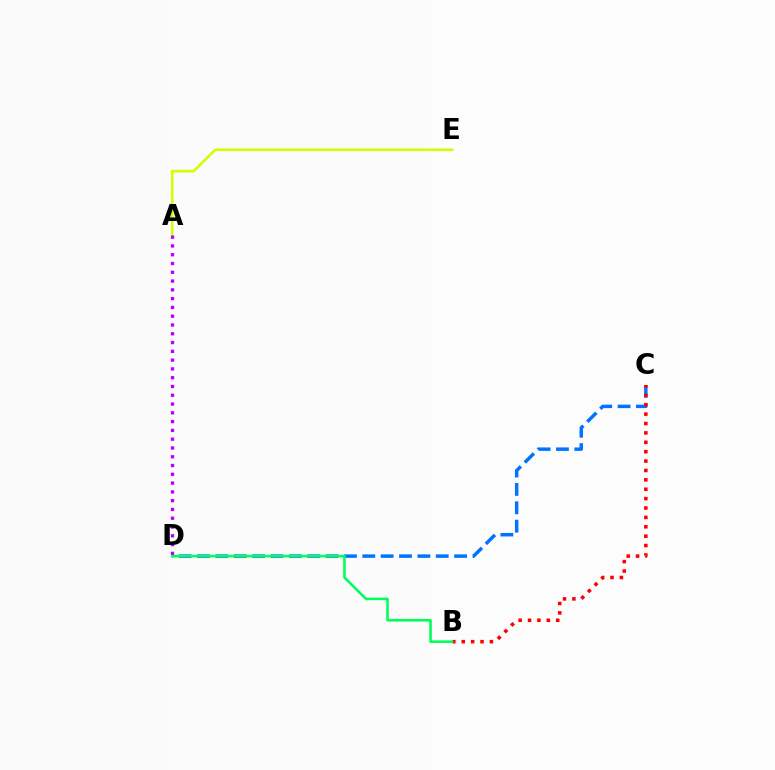{('A', 'E'): [{'color': '#d1ff00', 'line_style': 'solid', 'thickness': 1.88}], ('C', 'D'): [{'color': '#0074ff', 'line_style': 'dashed', 'thickness': 2.5}], ('A', 'D'): [{'color': '#b900ff', 'line_style': 'dotted', 'thickness': 2.39}], ('B', 'C'): [{'color': '#ff0000', 'line_style': 'dotted', 'thickness': 2.55}], ('B', 'D'): [{'color': '#00ff5c', 'line_style': 'solid', 'thickness': 1.86}]}